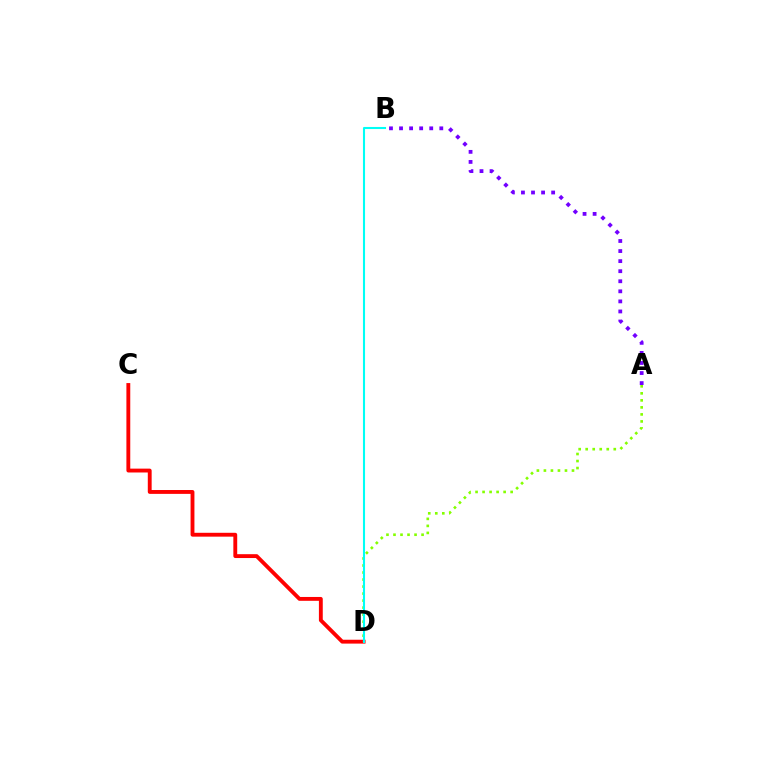{('C', 'D'): [{'color': '#ff0000', 'line_style': 'solid', 'thickness': 2.78}], ('A', 'B'): [{'color': '#7200ff', 'line_style': 'dotted', 'thickness': 2.73}], ('A', 'D'): [{'color': '#84ff00', 'line_style': 'dotted', 'thickness': 1.91}], ('B', 'D'): [{'color': '#00fff6', 'line_style': 'solid', 'thickness': 1.5}]}